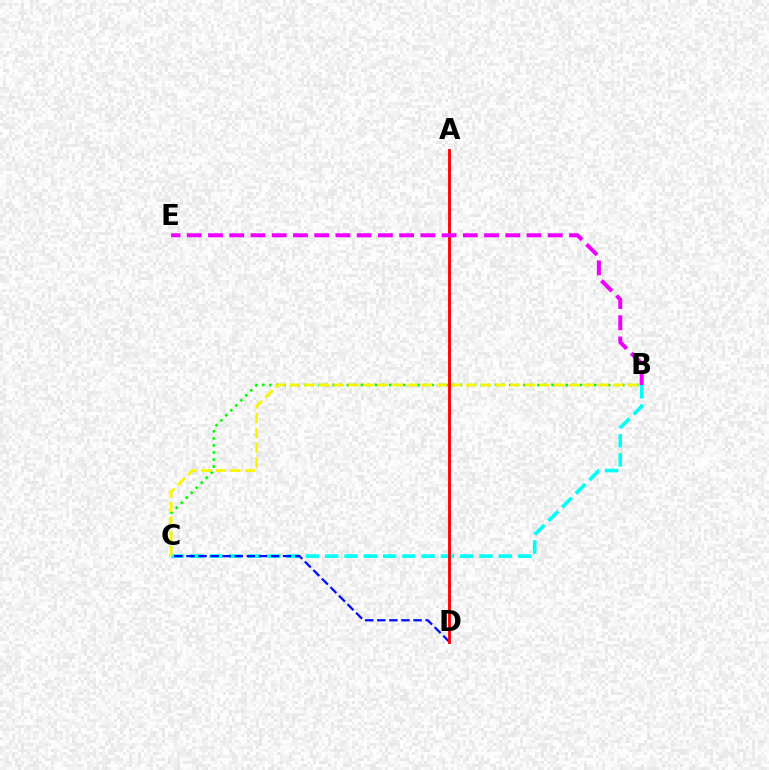{('B', 'C'): [{'color': '#08ff00', 'line_style': 'dotted', 'thickness': 1.92}, {'color': '#00fff6', 'line_style': 'dashed', 'thickness': 2.62}, {'color': '#fcf500', 'line_style': 'dashed', 'thickness': 2.0}], ('C', 'D'): [{'color': '#0010ff', 'line_style': 'dashed', 'thickness': 1.64}], ('A', 'D'): [{'color': '#ff0000', 'line_style': 'solid', 'thickness': 2.05}], ('B', 'E'): [{'color': '#ee00ff', 'line_style': 'dashed', 'thickness': 2.88}]}